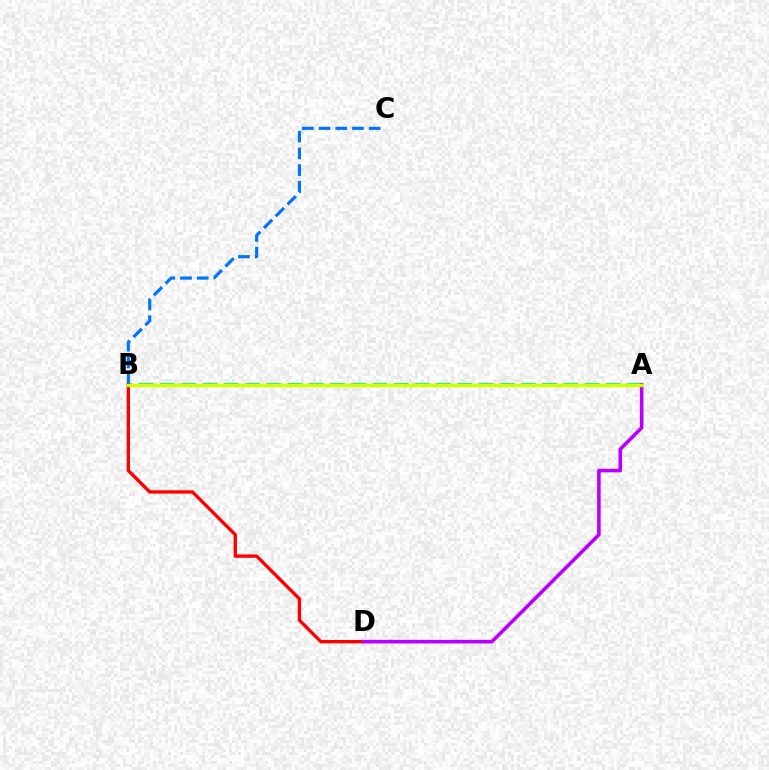{('A', 'B'): [{'color': '#00ff5c', 'line_style': 'dashed', 'thickness': 2.88}, {'color': '#d1ff00', 'line_style': 'solid', 'thickness': 2.42}], ('B', 'C'): [{'color': '#0074ff', 'line_style': 'dashed', 'thickness': 2.27}], ('B', 'D'): [{'color': '#ff0000', 'line_style': 'solid', 'thickness': 2.41}], ('A', 'D'): [{'color': '#b900ff', 'line_style': 'solid', 'thickness': 2.59}]}